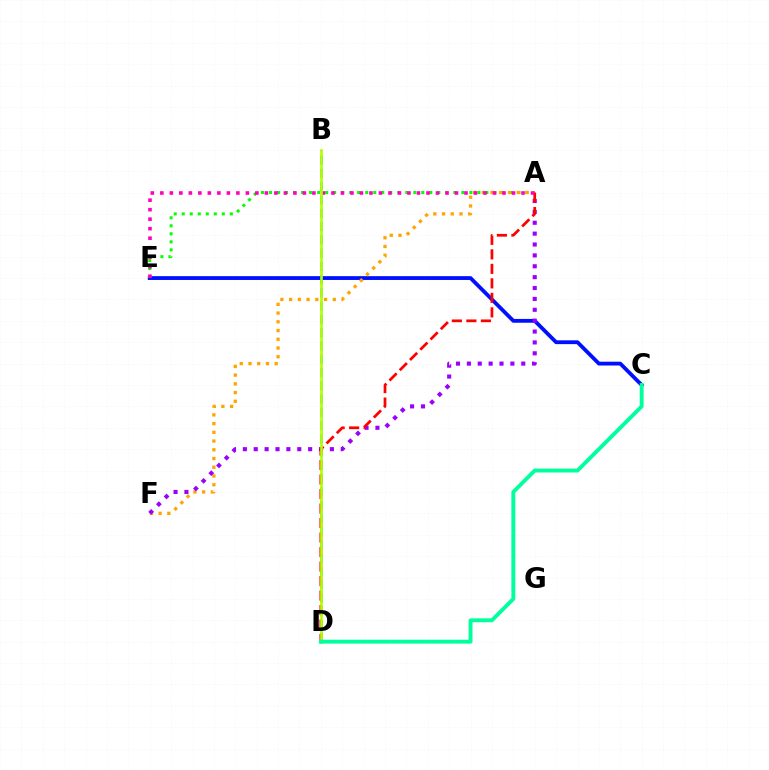{('B', 'D'): [{'color': '#00b5ff', 'line_style': 'dashed', 'thickness': 1.8}, {'color': '#b3ff00', 'line_style': 'solid', 'thickness': 1.9}], ('C', 'E'): [{'color': '#0010ff', 'line_style': 'solid', 'thickness': 2.75}], ('A', 'E'): [{'color': '#08ff00', 'line_style': 'dotted', 'thickness': 2.18}, {'color': '#ff00bd', 'line_style': 'dotted', 'thickness': 2.58}], ('A', 'F'): [{'color': '#ffa500', 'line_style': 'dotted', 'thickness': 2.37}, {'color': '#9b00ff', 'line_style': 'dotted', 'thickness': 2.96}], ('A', 'D'): [{'color': '#ff0000', 'line_style': 'dashed', 'thickness': 1.97}], ('C', 'D'): [{'color': '#00ff9d', 'line_style': 'solid', 'thickness': 2.8}]}